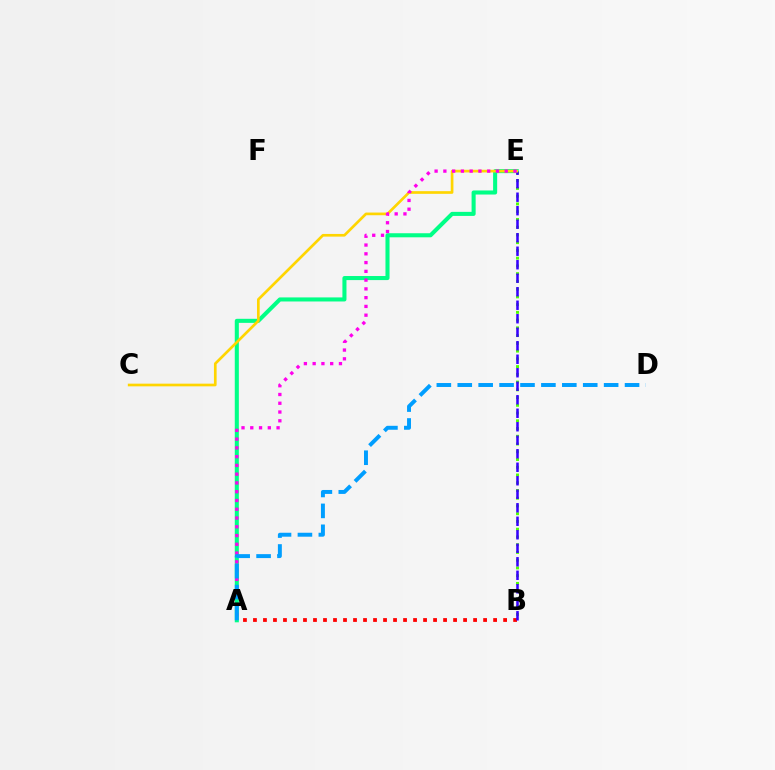{('A', 'B'): [{'color': '#ff0000', 'line_style': 'dotted', 'thickness': 2.72}], ('A', 'E'): [{'color': '#00ff86', 'line_style': 'solid', 'thickness': 2.92}, {'color': '#ff00ed', 'line_style': 'dotted', 'thickness': 2.38}], ('B', 'E'): [{'color': '#4fff00', 'line_style': 'dotted', 'thickness': 2.1}, {'color': '#3700ff', 'line_style': 'dashed', 'thickness': 1.83}], ('C', 'E'): [{'color': '#ffd500', 'line_style': 'solid', 'thickness': 1.93}], ('A', 'D'): [{'color': '#009eff', 'line_style': 'dashed', 'thickness': 2.84}]}